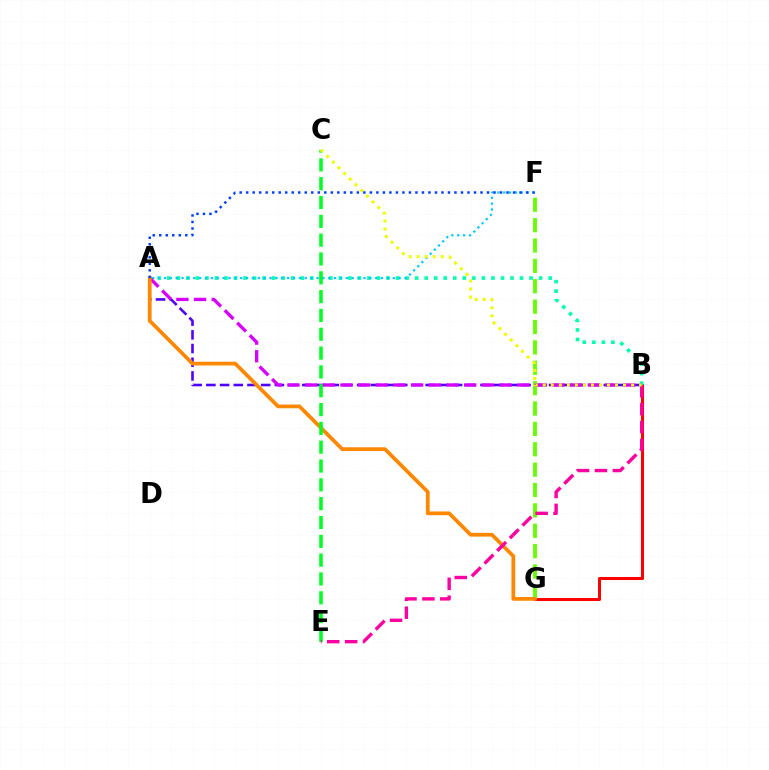{('B', 'G'): [{'color': '#ff0000', 'line_style': 'solid', 'thickness': 2.19}], ('A', 'B'): [{'color': '#00ffaf', 'line_style': 'dotted', 'thickness': 2.59}, {'color': '#4f00ff', 'line_style': 'dashed', 'thickness': 1.86}, {'color': '#d600ff', 'line_style': 'dashed', 'thickness': 2.4}], ('A', 'F'): [{'color': '#00c7ff', 'line_style': 'dotted', 'thickness': 1.59}, {'color': '#003fff', 'line_style': 'dotted', 'thickness': 1.77}], ('F', 'G'): [{'color': '#66ff00', 'line_style': 'dashed', 'thickness': 2.77}], ('A', 'G'): [{'color': '#ff8800', 'line_style': 'solid', 'thickness': 2.7}], ('C', 'E'): [{'color': '#00ff27', 'line_style': 'dashed', 'thickness': 2.56}], ('B', 'E'): [{'color': '#ff00a0', 'line_style': 'dashed', 'thickness': 2.43}], ('B', 'C'): [{'color': '#eeff00', 'line_style': 'dotted', 'thickness': 2.18}]}